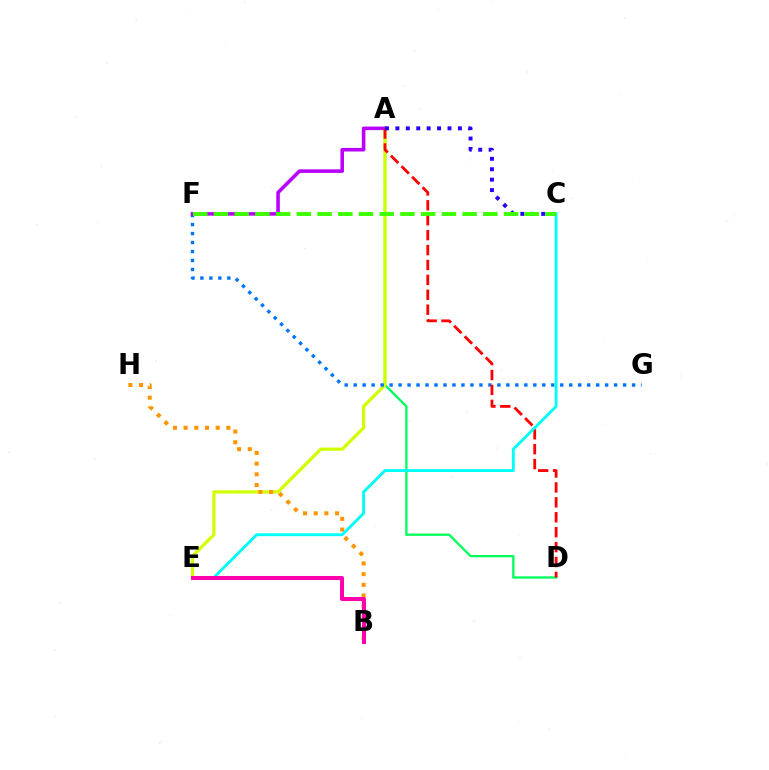{('A', 'D'): [{'color': '#00ff5c', 'line_style': 'solid', 'thickness': 1.67}, {'color': '#ff0000', 'line_style': 'dashed', 'thickness': 2.03}], ('A', 'E'): [{'color': '#d1ff00', 'line_style': 'solid', 'thickness': 2.32}], ('F', 'G'): [{'color': '#0074ff', 'line_style': 'dotted', 'thickness': 2.44}], ('B', 'H'): [{'color': '#ff9400', 'line_style': 'dotted', 'thickness': 2.9}], ('A', 'F'): [{'color': '#b900ff', 'line_style': 'solid', 'thickness': 2.57}], ('C', 'E'): [{'color': '#00fff6', 'line_style': 'solid', 'thickness': 2.07}], ('B', 'E'): [{'color': '#ff00ac', 'line_style': 'solid', 'thickness': 2.9}], ('A', 'C'): [{'color': '#2500ff', 'line_style': 'dotted', 'thickness': 2.83}], ('C', 'F'): [{'color': '#3dff00', 'line_style': 'dashed', 'thickness': 2.82}]}